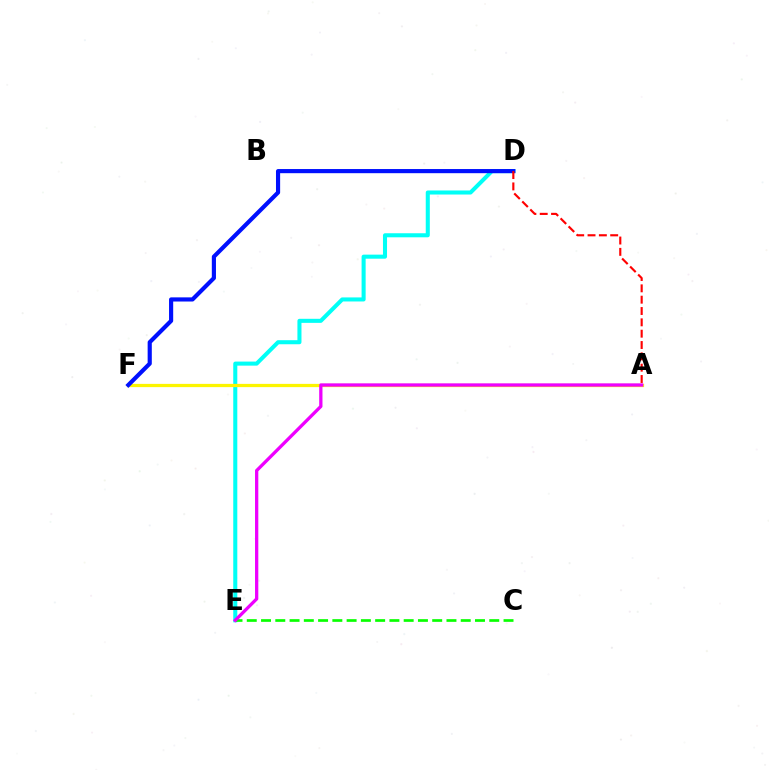{('D', 'E'): [{'color': '#00fff6', 'line_style': 'solid', 'thickness': 2.92}], ('A', 'F'): [{'color': '#fcf500', 'line_style': 'solid', 'thickness': 2.33}], ('C', 'E'): [{'color': '#08ff00', 'line_style': 'dashed', 'thickness': 1.94}], ('D', 'F'): [{'color': '#0010ff', 'line_style': 'solid', 'thickness': 2.99}], ('A', 'E'): [{'color': '#ee00ff', 'line_style': 'solid', 'thickness': 2.36}], ('A', 'D'): [{'color': '#ff0000', 'line_style': 'dashed', 'thickness': 1.54}]}